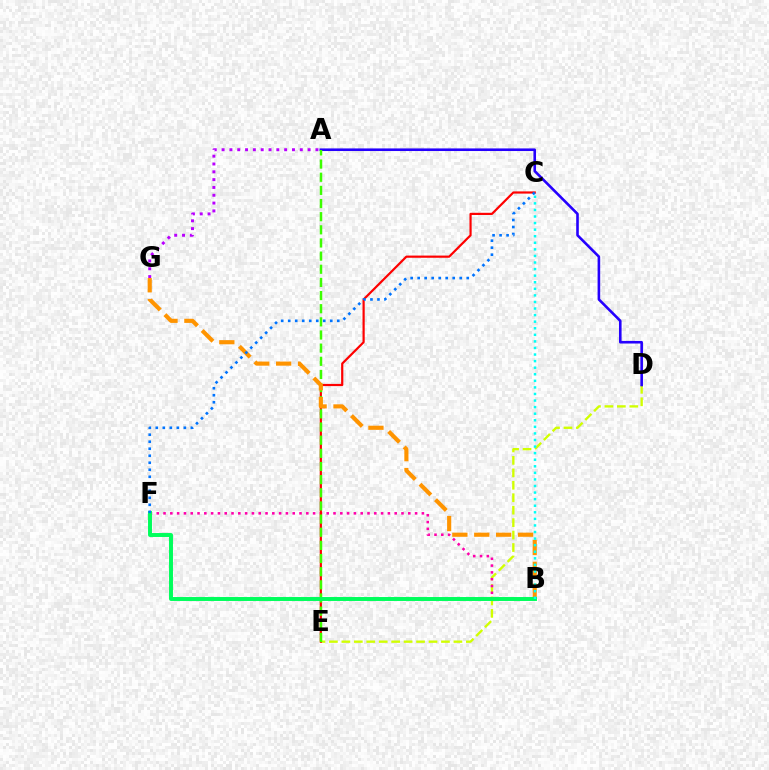{('D', 'E'): [{'color': '#d1ff00', 'line_style': 'dashed', 'thickness': 1.69}], ('B', 'F'): [{'color': '#ff00ac', 'line_style': 'dotted', 'thickness': 1.85}, {'color': '#00ff5c', 'line_style': 'solid', 'thickness': 2.84}], ('C', 'E'): [{'color': '#ff0000', 'line_style': 'solid', 'thickness': 1.58}], ('A', 'G'): [{'color': '#b900ff', 'line_style': 'dotted', 'thickness': 2.12}], ('A', 'D'): [{'color': '#2500ff', 'line_style': 'solid', 'thickness': 1.87}], ('A', 'E'): [{'color': '#3dff00', 'line_style': 'dashed', 'thickness': 1.79}], ('B', 'G'): [{'color': '#ff9400', 'line_style': 'dashed', 'thickness': 2.97}], ('C', 'F'): [{'color': '#0074ff', 'line_style': 'dotted', 'thickness': 1.9}], ('B', 'C'): [{'color': '#00fff6', 'line_style': 'dotted', 'thickness': 1.79}]}